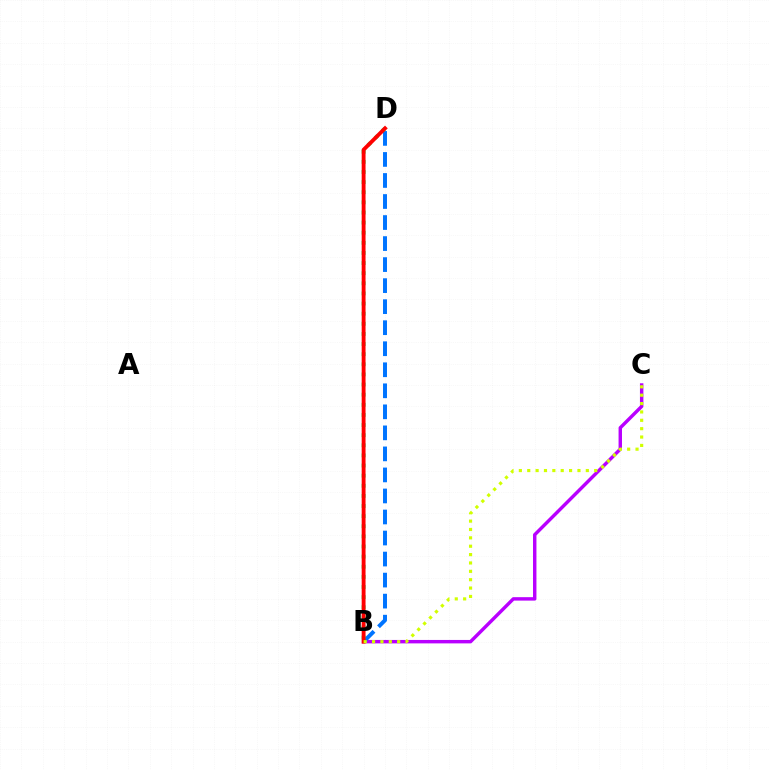{('B', 'C'): [{'color': '#b900ff', 'line_style': 'solid', 'thickness': 2.47}, {'color': '#d1ff00', 'line_style': 'dotted', 'thickness': 2.27}], ('B', 'D'): [{'color': '#0074ff', 'line_style': 'dashed', 'thickness': 2.86}, {'color': '#00ff5c', 'line_style': 'dotted', 'thickness': 2.75}, {'color': '#ff0000', 'line_style': 'solid', 'thickness': 2.78}]}